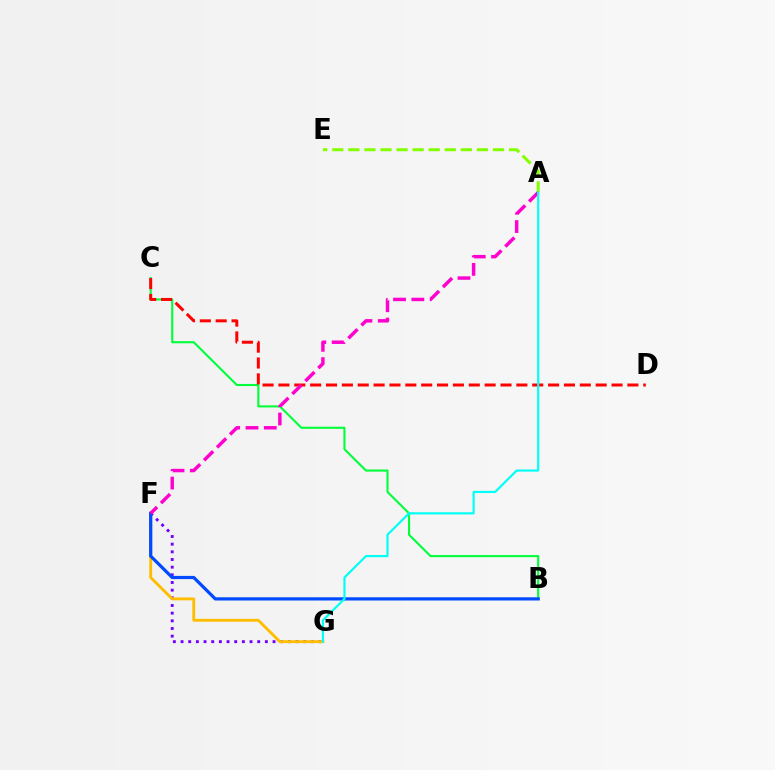{('B', 'C'): [{'color': '#00ff39', 'line_style': 'solid', 'thickness': 1.51}], ('F', 'G'): [{'color': '#7200ff', 'line_style': 'dotted', 'thickness': 2.08}, {'color': '#ffbd00', 'line_style': 'solid', 'thickness': 2.06}], ('B', 'F'): [{'color': '#004bff', 'line_style': 'solid', 'thickness': 2.32}], ('A', 'E'): [{'color': '#84ff00', 'line_style': 'dashed', 'thickness': 2.18}], ('C', 'D'): [{'color': '#ff0000', 'line_style': 'dashed', 'thickness': 2.15}], ('A', 'F'): [{'color': '#ff00cf', 'line_style': 'dashed', 'thickness': 2.49}], ('A', 'G'): [{'color': '#00fff6', 'line_style': 'solid', 'thickness': 1.56}]}